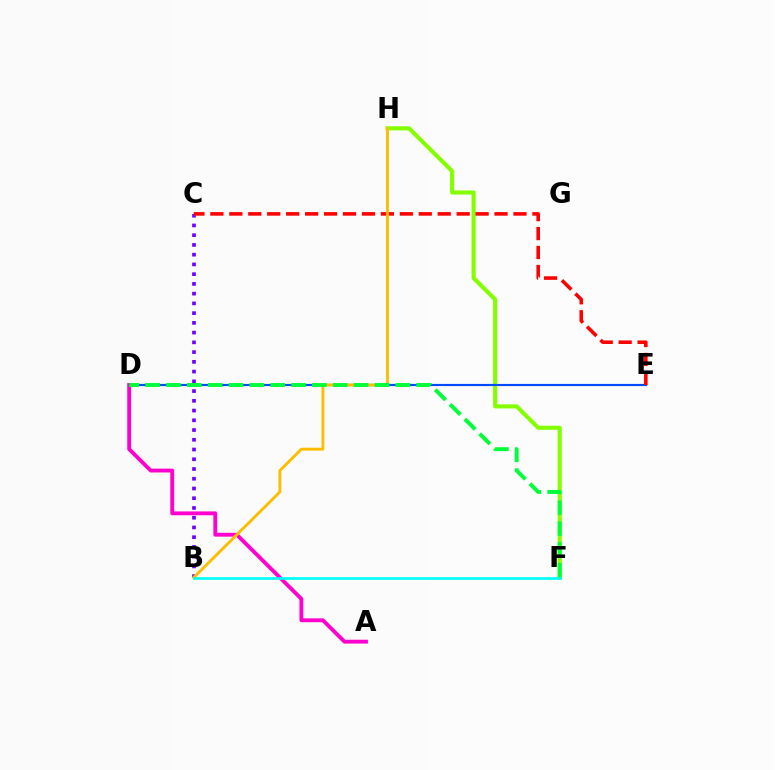{('F', 'H'): [{'color': '#84ff00', 'line_style': 'solid', 'thickness': 2.96}], ('B', 'C'): [{'color': '#7200ff', 'line_style': 'dotted', 'thickness': 2.65}], ('D', 'E'): [{'color': '#004bff', 'line_style': 'solid', 'thickness': 1.56}], ('C', 'E'): [{'color': '#ff0000', 'line_style': 'dashed', 'thickness': 2.57}], ('A', 'D'): [{'color': '#ff00cf', 'line_style': 'solid', 'thickness': 2.77}], ('B', 'H'): [{'color': '#ffbd00', 'line_style': 'solid', 'thickness': 2.08}], ('D', 'F'): [{'color': '#00ff39', 'line_style': 'dashed', 'thickness': 2.83}], ('B', 'F'): [{'color': '#00fff6', 'line_style': 'solid', 'thickness': 1.92}]}